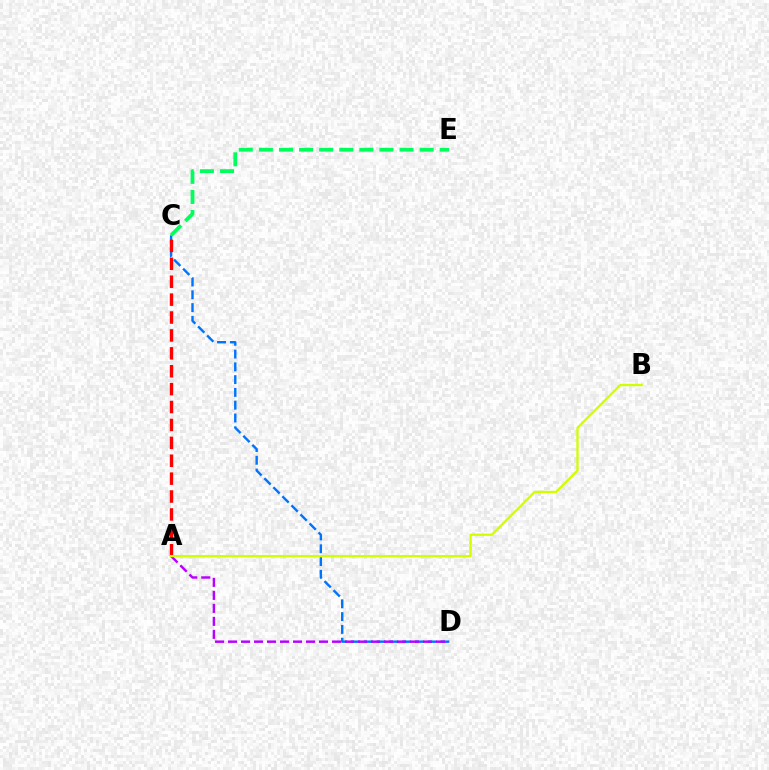{('C', 'D'): [{'color': '#0074ff', 'line_style': 'dashed', 'thickness': 1.74}], ('A', 'C'): [{'color': '#ff0000', 'line_style': 'dashed', 'thickness': 2.43}], ('A', 'D'): [{'color': '#b900ff', 'line_style': 'dashed', 'thickness': 1.77}], ('C', 'E'): [{'color': '#00ff5c', 'line_style': 'dashed', 'thickness': 2.73}], ('A', 'B'): [{'color': '#d1ff00', 'line_style': 'solid', 'thickness': 1.66}]}